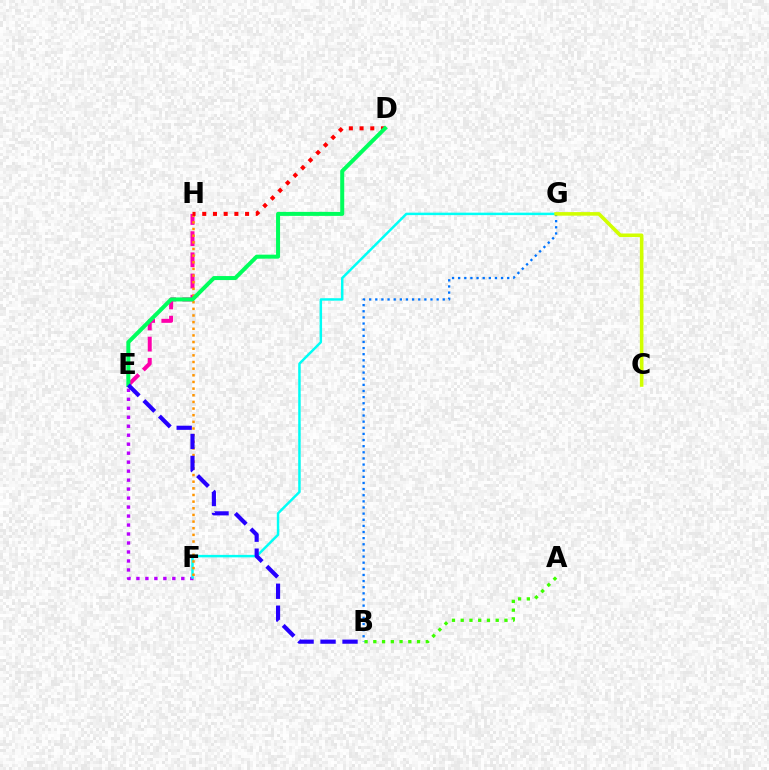{('E', 'F'): [{'color': '#b900ff', 'line_style': 'dotted', 'thickness': 2.44}], ('E', 'H'): [{'color': '#ff00ac', 'line_style': 'dashed', 'thickness': 2.88}], ('F', 'G'): [{'color': '#00fff6', 'line_style': 'solid', 'thickness': 1.78}], ('A', 'B'): [{'color': '#3dff00', 'line_style': 'dotted', 'thickness': 2.38}], ('F', 'H'): [{'color': '#ff9400', 'line_style': 'dotted', 'thickness': 1.81}], ('B', 'G'): [{'color': '#0074ff', 'line_style': 'dotted', 'thickness': 1.67}], ('D', 'H'): [{'color': '#ff0000', 'line_style': 'dotted', 'thickness': 2.91}], ('C', 'G'): [{'color': '#d1ff00', 'line_style': 'solid', 'thickness': 2.57}], ('D', 'E'): [{'color': '#00ff5c', 'line_style': 'solid', 'thickness': 2.89}], ('B', 'E'): [{'color': '#2500ff', 'line_style': 'dashed', 'thickness': 2.99}]}